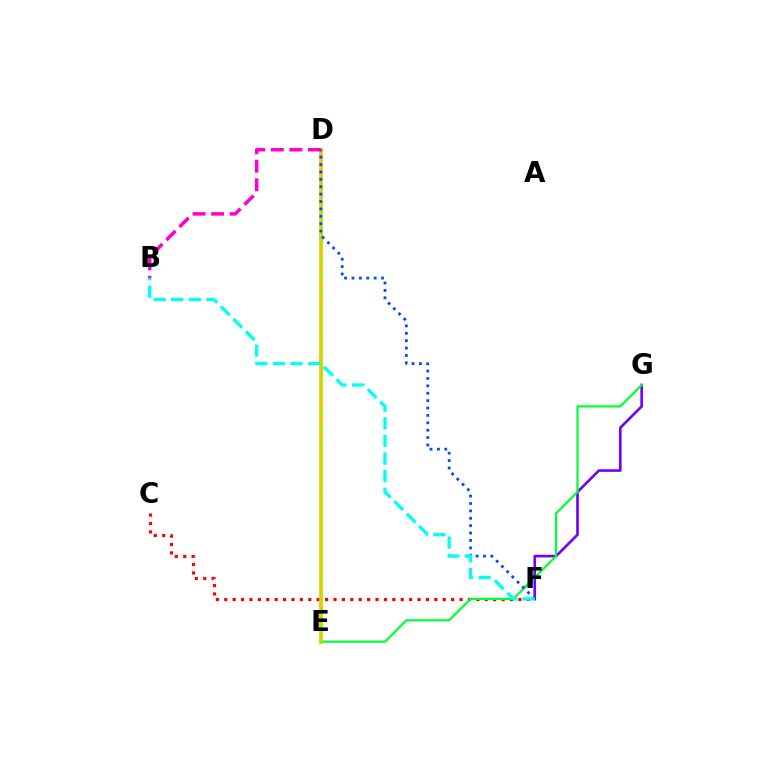{('C', 'F'): [{'color': '#ff0000', 'line_style': 'dotted', 'thickness': 2.28}], ('F', 'G'): [{'color': '#7200ff', 'line_style': 'solid', 'thickness': 1.9}], ('D', 'E'): [{'color': '#ffbd00', 'line_style': 'solid', 'thickness': 2.69}, {'color': '#84ff00', 'line_style': 'dotted', 'thickness': 2.12}], ('B', 'D'): [{'color': '#ff00cf', 'line_style': 'dashed', 'thickness': 2.52}], ('E', 'G'): [{'color': '#00ff39', 'line_style': 'solid', 'thickness': 1.61}], ('D', 'F'): [{'color': '#004bff', 'line_style': 'dotted', 'thickness': 2.01}], ('B', 'F'): [{'color': '#00fff6', 'line_style': 'dashed', 'thickness': 2.39}]}